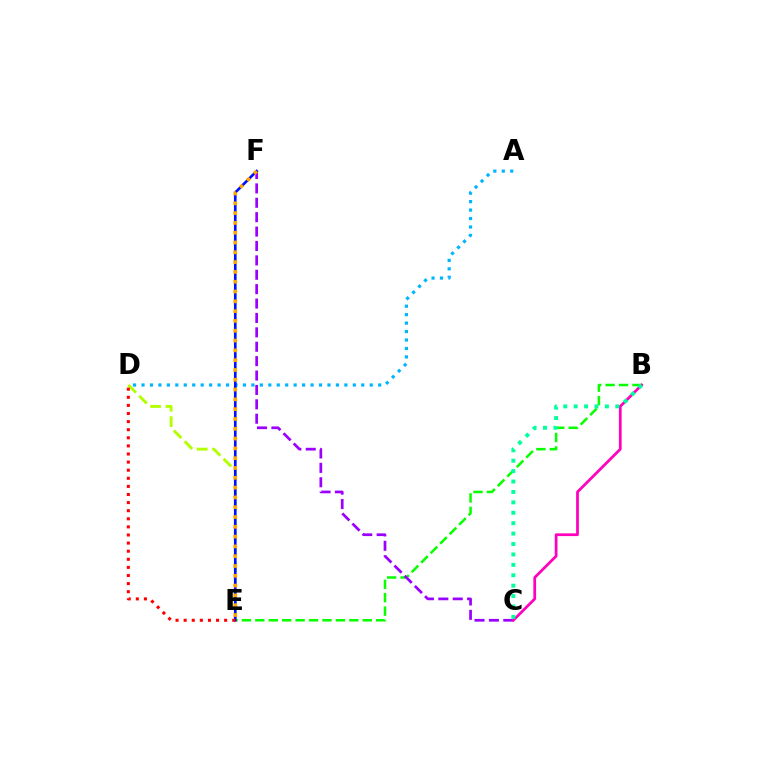{('A', 'D'): [{'color': '#00b5ff', 'line_style': 'dotted', 'thickness': 2.3}], ('B', 'E'): [{'color': '#08ff00', 'line_style': 'dashed', 'thickness': 1.82}], ('C', 'F'): [{'color': '#9b00ff', 'line_style': 'dashed', 'thickness': 1.96}], ('D', 'E'): [{'color': '#b3ff00', 'line_style': 'dashed', 'thickness': 2.09}, {'color': '#ff0000', 'line_style': 'dotted', 'thickness': 2.2}], ('E', 'F'): [{'color': '#0010ff', 'line_style': 'solid', 'thickness': 1.9}, {'color': '#ffa500', 'line_style': 'dotted', 'thickness': 2.66}], ('B', 'C'): [{'color': '#ff00bd', 'line_style': 'solid', 'thickness': 1.98}, {'color': '#00ff9d', 'line_style': 'dotted', 'thickness': 2.83}]}